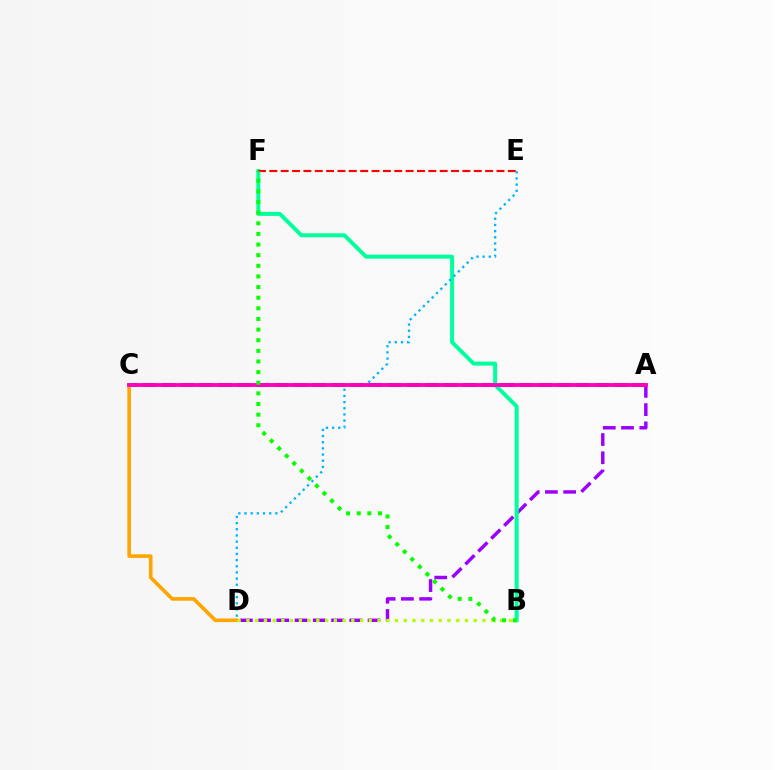{('A', 'C'): [{'color': '#0010ff', 'line_style': 'dashed', 'thickness': 2.56}, {'color': '#ff00bd', 'line_style': 'solid', 'thickness': 2.76}], ('A', 'D'): [{'color': '#9b00ff', 'line_style': 'dashed', 'thickness': 2.48}], ('C', 'D'): [{'color': '#ffa500', 'line_style': 'solid', 'thickness': 2.61}], ('B', 'F'): [{'color': '#00ff9d', 'line_style': 'solid', 'thickness': 2.86}, {'color': '#08ff00', 'line_style': 'dotted', 'thickness': 2.89}], ('E', 'F'): [{'color': '#ff0000', 'line_style': 'dashed', 'thickness': 1.54}], ('D', 'E'): [{'color': '#00b5ff', 'line_style': 'dotted', 'thickness': 1.68}], ('B', 'D'): [{'color': '#b3ff00', 'line_style': 'dotted', 'thickness': 2.38}]}